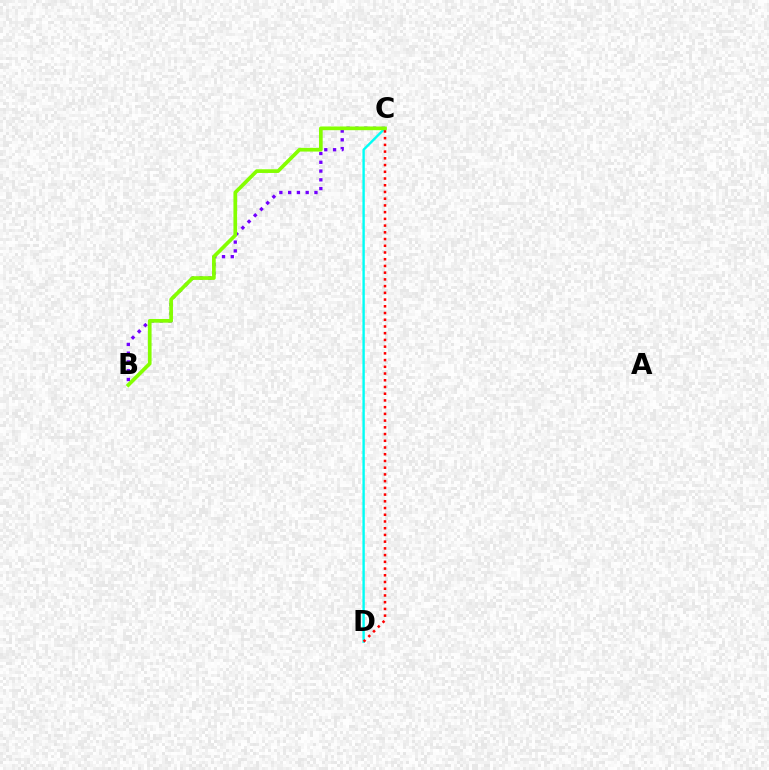{('B', 'C'): [{'color': '#7200ff', 'line_style': 'dotted', 'thickness': 2.38}, {'color': '#84ff00', 'line_style': 'solid', 'thickness': 2.66}], ('C', 'D'): [{'color': '#00fff6', 'line_style': 'solid', 'thickness': 1.72}, {'color': '#ff0000', 'line_style': 'dotted', 'thickness': 1.83}]}